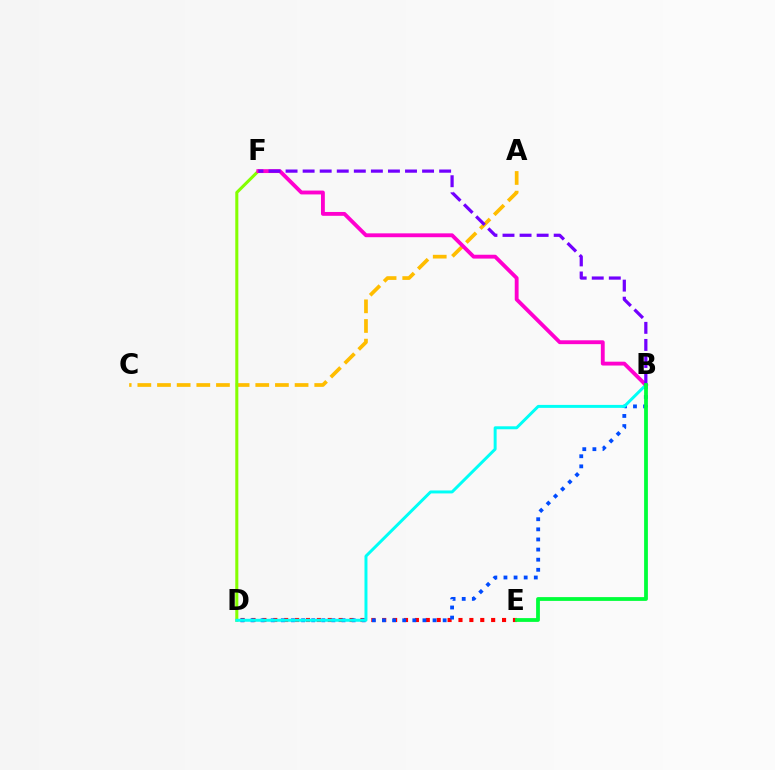{('A', 'C'): [{'color': '#ffbd00', 'line_style': 'dashed', 'thickness': 2.67}], ('D', 'E'): [{'color': '#ff0000', 'line_style': 'dotted', 'thickness': 2.96}], ('D', 'F'): [{'color': '#84ff00', 'line_style': 'solid', 'thickness': 2.2}], ('B', 'D'): [{'color': '#004bff', 'line_style': 'dotted', 'thickness': 2.75}, {'color': '#00fff6', 'line_style': 'solid', 'thickness': 2.14}], ('B', 'F'): [{'color': '#ff00cf', 'line_style': 'solid', 'thickness': 2.77}, {'color': '#7200ff', 'line_style': 'dashed', 'thickness': 2.32}], ('B', 'E'): [{'color': '#00ff39', 'line_style': 'solid', 'thickness': 2.73}]}